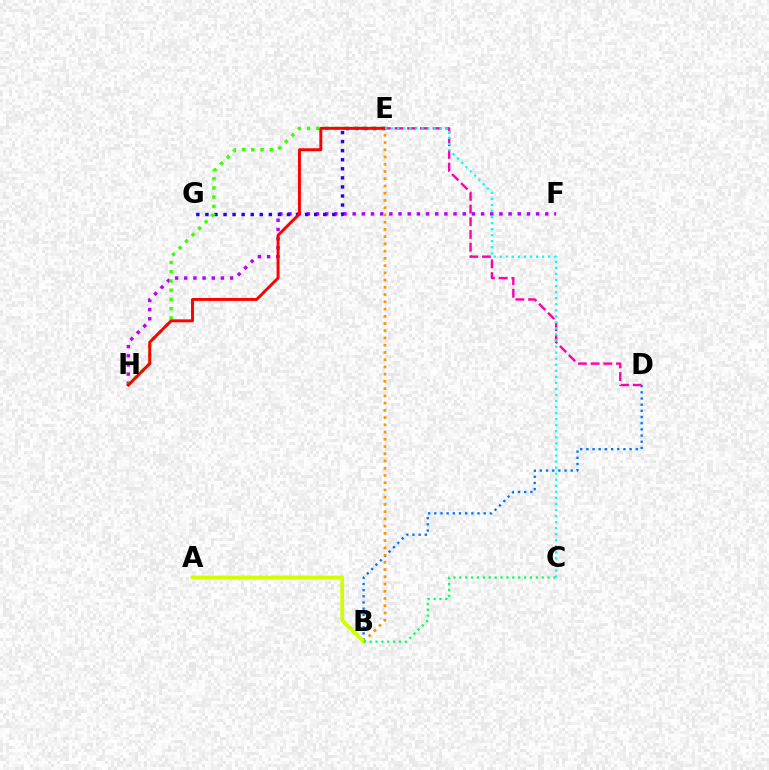{('B', 'D'): [{'color': '#0074ff', 'line_style': 'dotted', 'thickness': 1.68}], ('D', 'E'): [{'color': '#ff00ac', 'line_style': 'dashed', 'thickness': 1.73}], ('F', 'H'): [{'color': '#b900ff', 'line_style': 'dotted', 'thickness': 2.49}], ('E', 'G'): [{'color': '#2500ff', 'line_style': 'dotted', 'thickness': 2.46}], ('E', 'H'): [{'color': '#3dff00', 'line_style': 'dotted', 'thickness': 2.51}, {'color': '#ff0000', 'line_style': 'solid', 'thickness': 2.11}], ('B', 'E'): [{'color': '#ff9400', 'line_style': 'dotted', 'thickness': 1.97}], ('A', 'B'): [{'color': '#d1ff00', 'line_style': 'solid', 'thickness': 2.7}], ('C', 'E'): [{'color': '#00fff6', 'line_style': 'dotted', 'thickness': 1.64}], ('B', 'C'): [{'color': '#00ff5c', 'line_style': 'dotted', 'thickness': 1.6}]}